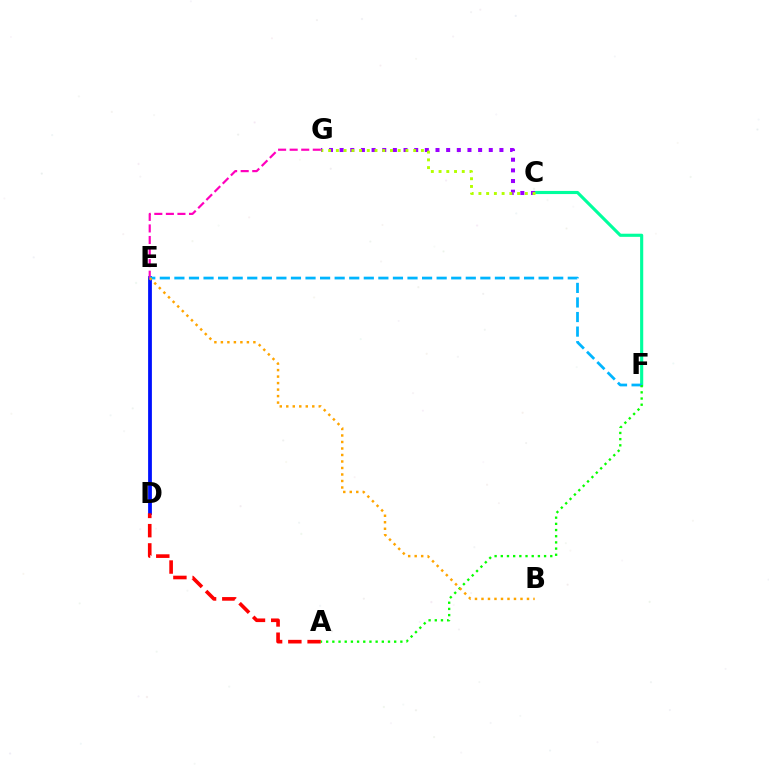{('C', 'F'): [{'color': '#00ff9d', 'line_style': 'solid', 'thickness': 2.25}], ('D', 'E'): [{'color': '#0010ff', 'line_style': 'solid', 'thickness': 2.72}], ('E', 'G'): [{'color': '#ff00bd', 'line_style': 'dashed', 'thickness': 1.57}], ('C', 'G'): [{'color': '#9b00ff', 'line_style': 'dotted', 'thickness': 2.89}, {'color': '#b3ff00', 'line_style': 'dotted', 'thickness': 2.1}], ('E', 'F'): [{'color': '#00b5ff', 'line_style': 'dashed', 'thickness': 1.98}], ('A', 'D'): [{'color': '#ff0000', 'line_style': 'dashed', 'thickness': 2.62}], ('A', 'F'): [{'color': '#08ff00', 'line_style': 'dotted', 'thickness': 1.68}], ('B', 'E'): [{'color': '#ffa500', 'line_style': 'dotted', 'thickness': 1.77}]}